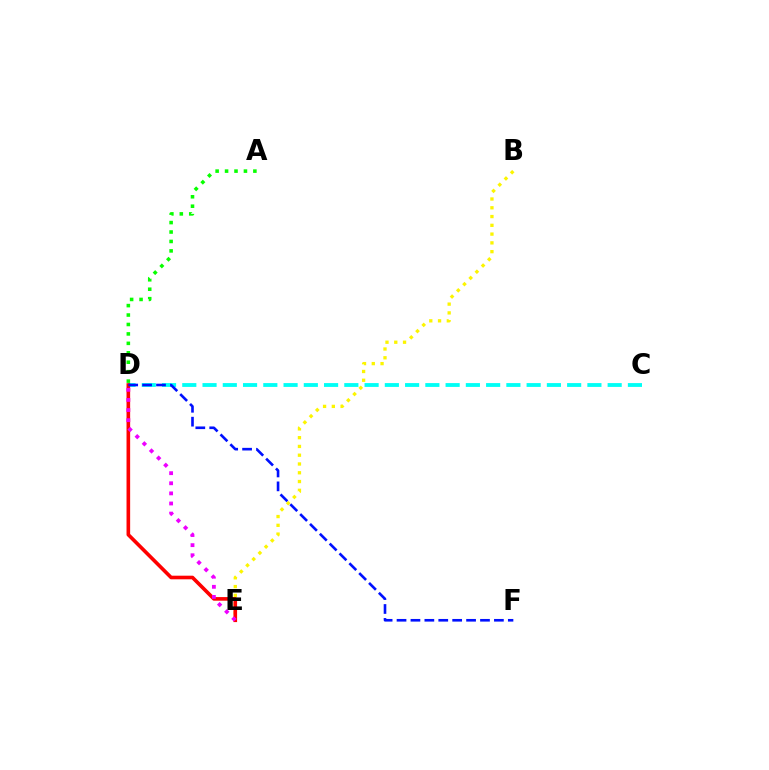{('B', 'E'): [{'color': '#fcf500', 'line_style': 'dotted', 'thickness': 2.38}], ('C', 'D'): [{'color': '#00fff6', 'line_style': 'dashed', 'thickness': 2.75}], ('A', 'D'): [{'color': '#08ff00', 'line_style': 'dotted', 'thickness': 2.56}], ('D', 'E'): [{'color': '#ff0000', 'line_style': 'solid', 'thickness': 2.61}, {'color': '#ee00ff', 'line_style': 'dotted', 'thickness': 2.75}], ('D', 'F'): [{'color': '#0010ff', 'line_style': 'dashed', 'thickness': 1.89}]}